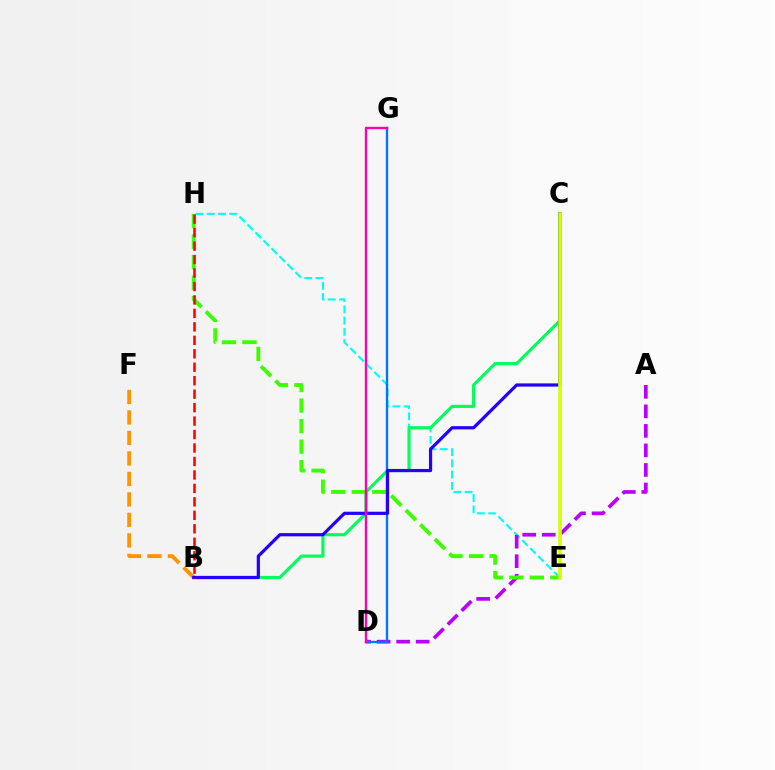{('E', 'H'): [{'color': '#00fff6', 'line_style': 'dashed', 'thickness': 1.53}, {'color': '#3dff00', 'line_style': 'dashed', 'thickness': 2.79}], ('B', 'C'): [{'color': '#00ff5c', 'line_style': 'solid', 'thickness': 2.27}, {'color': '#2500ff', 'line_style': 'solid', 'thickness': 2.31}], ('A', 'D'): [{'color': '#b900ff', 'line_style': 'dashed', 'thickness': 2.65}], ('D', 'G'): [{'color': '#0074ff', 'line_style': 'solid', 'thickness': 1.67}, {'color': '#ff00ac', 'line_style': 'solid', 'thickness': 1.71}], ('B', 'F'): [{'color': '#ff9400', 'line_style': 'dashed', 'thickness': 2.78}], ('C', 'E'): [{'color': '#d1ff00', 'line_style': 'solid', 'thickness': 2.54}], ('B', 'H'): [{'color': '#ff0000', 'line_style': 'dashed', 'thickness': 1.83}]}